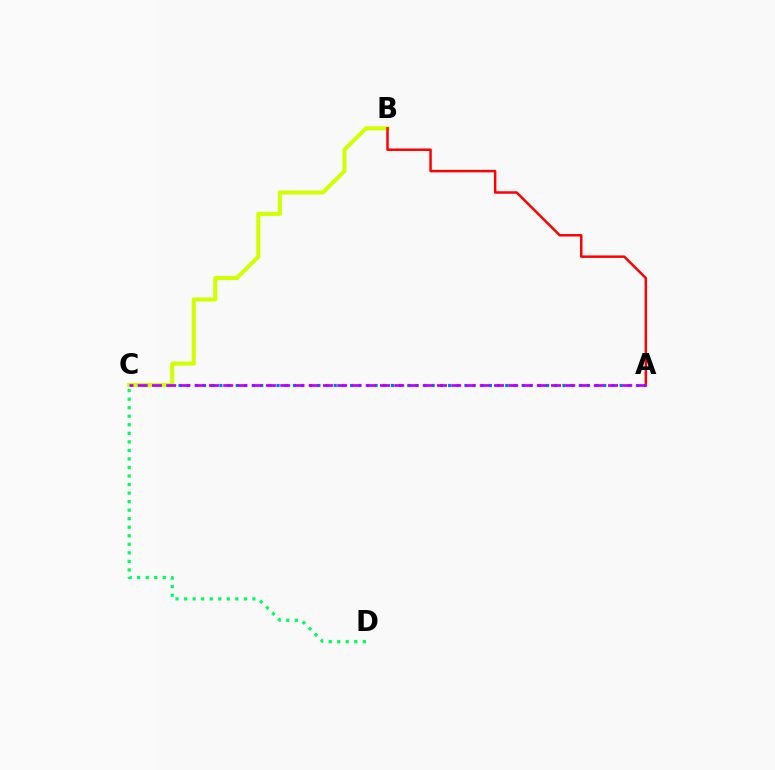{('C', 'D'): [{'color': '#00ff5c', 'line_style': 'dotted', 'thickness': 2.32}], ('A', 'C'): [{'color': '#0074ff', 'line_style': 'dotted', 'thickness': 2.22}, {'color': '#b900ff', 'line_style': 'dashed', 'thickness': 1.94}], ('B', 'C'): [{'color': '#d1ff00', 'line_style': 'solid', 'thickness': 2.91}], ('A', 'B'): [{'color': '#ff0000', 'line_style': 'solid', 'thickness': 1.79}]}